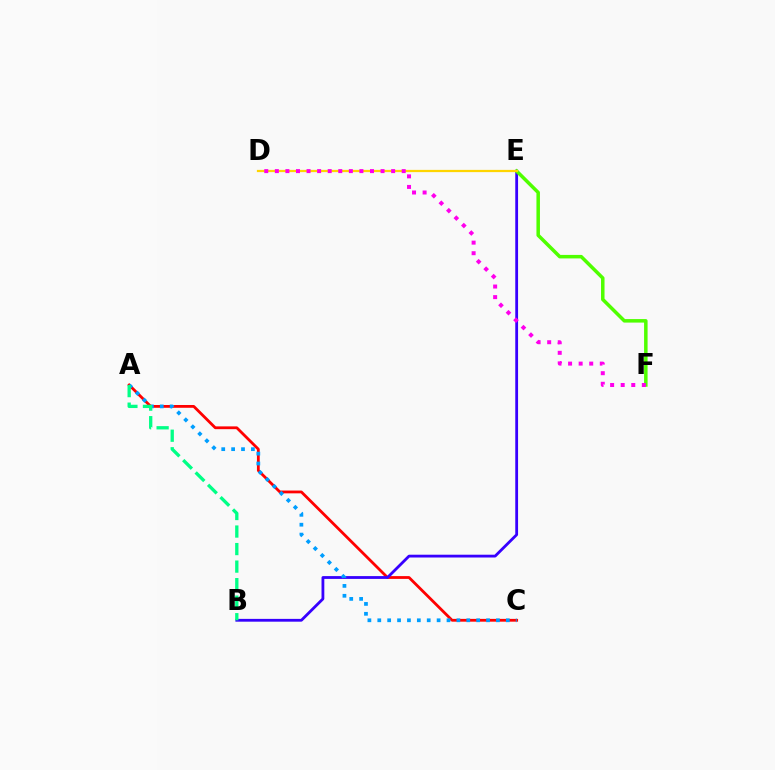{('A', 'C'): [{'color': '#ff0000', 'line_style': 'solid', 'thickness': 2.01}, {'color': '#009eff', 'line_style': 'dotted', 'thickness': 2.69}], ('B', 'E'): [{'color': '#3700ff', 'line_style': 'solid', 'thickness': 2.02}], ('E', 'F'): [{'color': '#4fff00', 'line_style': 'solid', 'thickness': 2.52}], ('D', 'E'): [{'color': '#ffd500', 'line_style': 'solid', 'thickness': 1.61}], ('D', 'F'): [{'color': '#ff00ed', 'line_style': 'dotted', 'thickness': 2.87}], ('A', 'B'): [{'color': '#00ff86', 'line_style': 'dashed', 'thickness': 2.38}]}